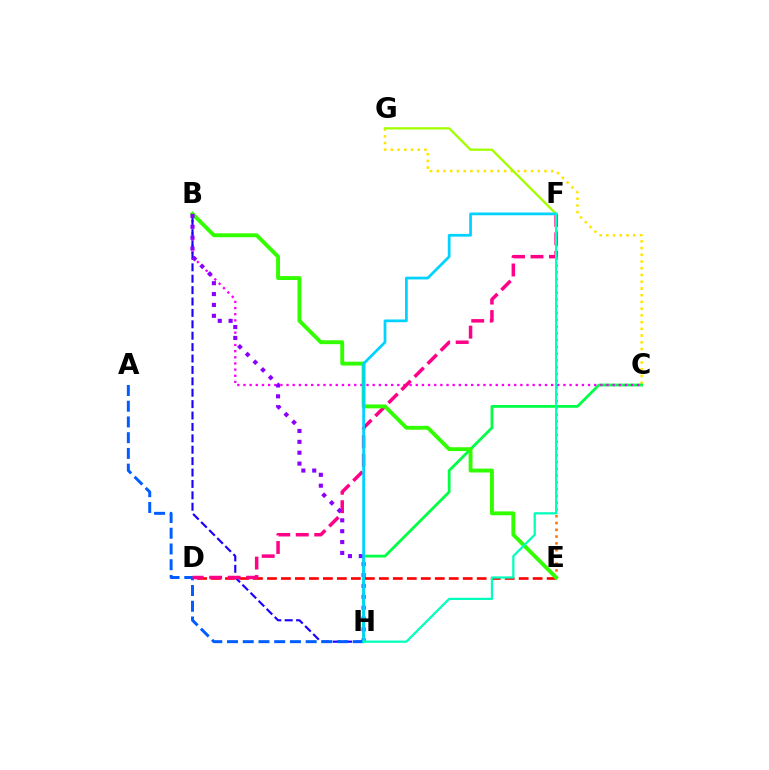{('C', 'G'): [{'color': '#ffe600', 'line_style': 'dotted', 'thickness': 1.83}], ('E', 'F'): [{'color': '#ff7000', 'line_style': 'dotted', 'thickness': 1.84}], ('F', 'G'): [{'color': '#a2ff00', 'line_style': 'solid', 'thickness': 1.64}], ('C', 'H'): [{'color': '#00ff45', 'line_style': 'solid', 'thickness': 1.99}], ('B', 'C'): [{'color': '#fa00f9', 'line_style': 'dotted', 'thickness': 1.67}], ('B', 'H'): [{'color': '#1900ff', 'line_style': 'dashed', 'thickness': 1.55}, {'color': '#8a00ff', 'line_style': 'dotted', 'thickness': 2.95}], ('A', 'H'): [{'color': '#005dff', 'line_style': 'dashed', 'thickness': 2.14}], ('D', 'E'): [{'color': '#ff0000', 'line_style': 'dashed', 'thickness': 1.9}], ('D', 'F'): [{'color': '#ff0088', 'line_style': 'dashed', 'thickness': 2.51}], ('B', 'E'): [{'color': '#31ff00', 'line_style': 'solid', 'thickness': 2.8}], ('F', 'H'): [{'color': '#00d3ff', 'line_style': 'solid', 'thickness': 1.97}, {'color': '#00ffbb', 'line_style': 'solid', 'thickness': 1.61}]}